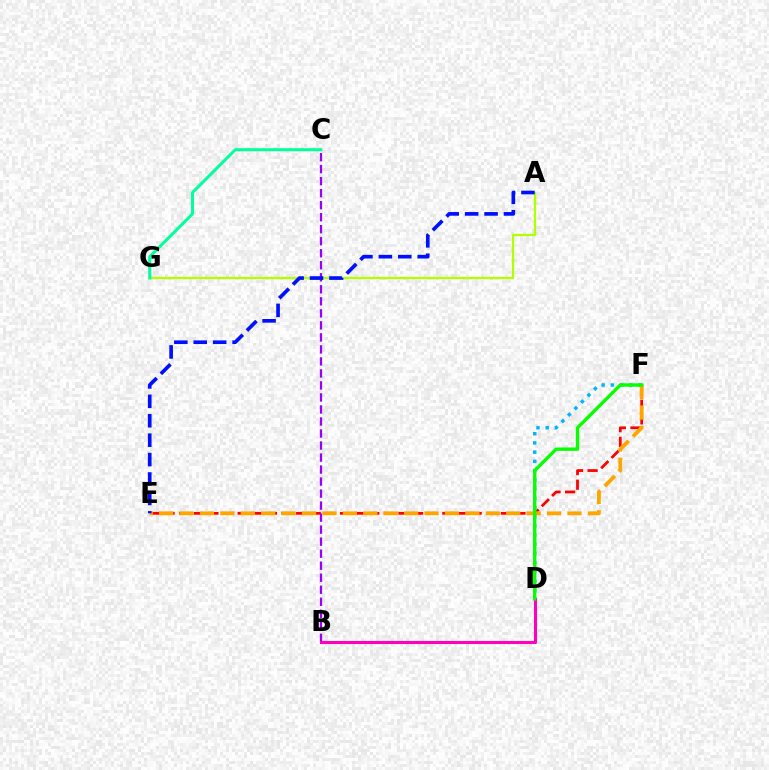{('E', 'F'): [{'color': '#ff0000', 'line_style': 'dashed', 'thickness': 1.99}, {'color': '#ffa500', 'line_style': 'dashed', 'thickness': 2.77}], ('D', 'F'): [{'color': '#00b5ff', 'line_style': 'dotted', 'thickness': 2.5}, {'color': '#08ff00', 'line_style': 'solid', 'thickness': 2.42}], ('B', 'C'): [{'color': '#9b00ff', 'line_style': 'dashed', 'thickness': 1.63}], ('B', 'D'): [{'color': '#ff00bd', 'line_style': 'solid', 'thickness': 2.21}], ('A', 'G'): [{'color': '#b3ff00', 'line_style': 'solid', 'thickness': 1.64}], ('A', 'E'): [{'color': '#0010ff', 'line_style': 'dashed', 'thickness': 2.64}], ('C', 'G'): [{'color': '#00ff9d', 'line_style': 'solid', 'thickness': 2.18}]}